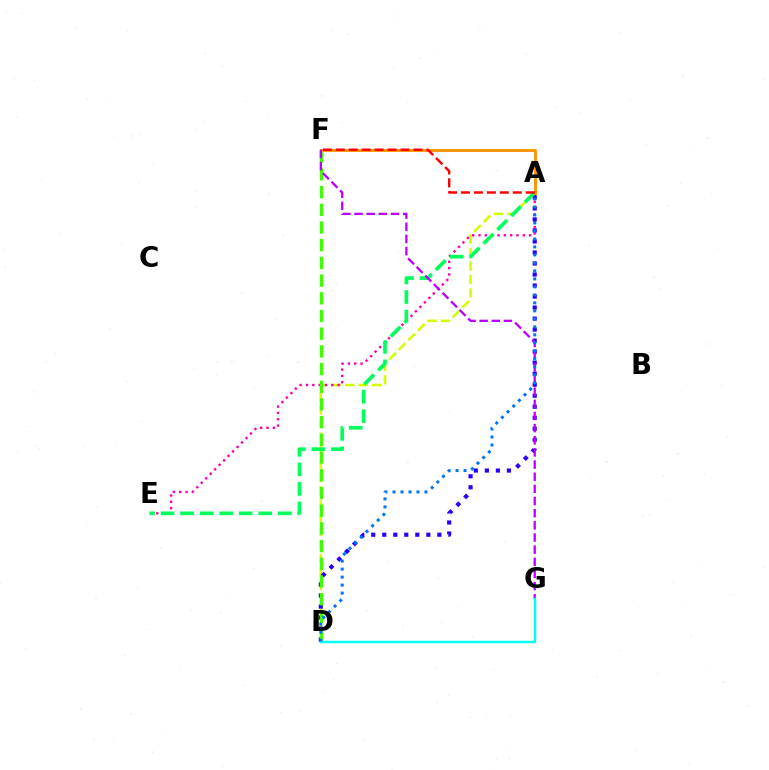{('A', 'D'): [{'color': '#d1ff00', 'line_style': 'dashed', 'thickness': 1.83}, {'color': '#2500ff', 'line_style': 'dotted', 'thickness': 2.99}, {'color': '#0074ff', 'line_style': 'dotted', 'thickness': 2.17}], ('A', 'E'): [{'color': '#ff00ac', 'line_style': 'dotted', 'thickness': 1.72}, {'color': '#00ff5c', 'line_style': 'dashed', 'thickness': 2.66}], ('D', 'F'): [{'color': '#3dff00', 'line_style': 'dashed', 'thickness': 2.4}], ('A', 'F'): [{'color': '#ff9400', 'line_style': 'solid', 'thickness': 2.1}, {'color': '#ff0000', 'line_style': 'dashed', 'thickness': 1.76}], ('F', 'G'): [{'color': '#b900ff', 'line_style': 'dashed', 'thickness': 1.65}], ('D', 'G'): [{'color': '#00fff6', 'line_style': 'solid', 'thickness': 1.75}]}